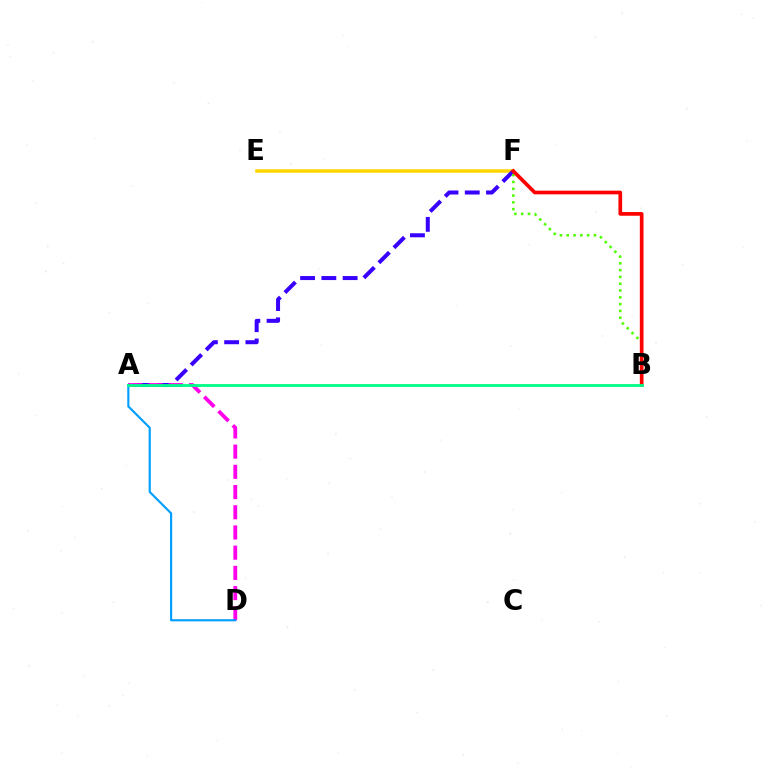{('E', 'F'): [{'color': '#ffd500', 'line_style': 'solid', 'thickness': 2.52}], ('A', 'F'): [{'color': '#3700ff', 'line_style': 'dashed', 'thickness': 2.89}], ('B', 'F'): [{'color': '#4fff00', 'line_style': 'dotted', 'thickness': 1.85}, {'color': '#ff0000', 'line_style': 'solid', 'thickness': 2.66}], ('A', 'D'): [{'color': '#ff00ed', 'line_style': 'dashed', 'thickness': 2.75}, {'color': '#009eff', 'line_style': 'solid', 'thickness': 1.54}], ('A', 'B'): [{'color': '#00ff86', 'line_style': 'solid', 'thickness': 2.02}]}